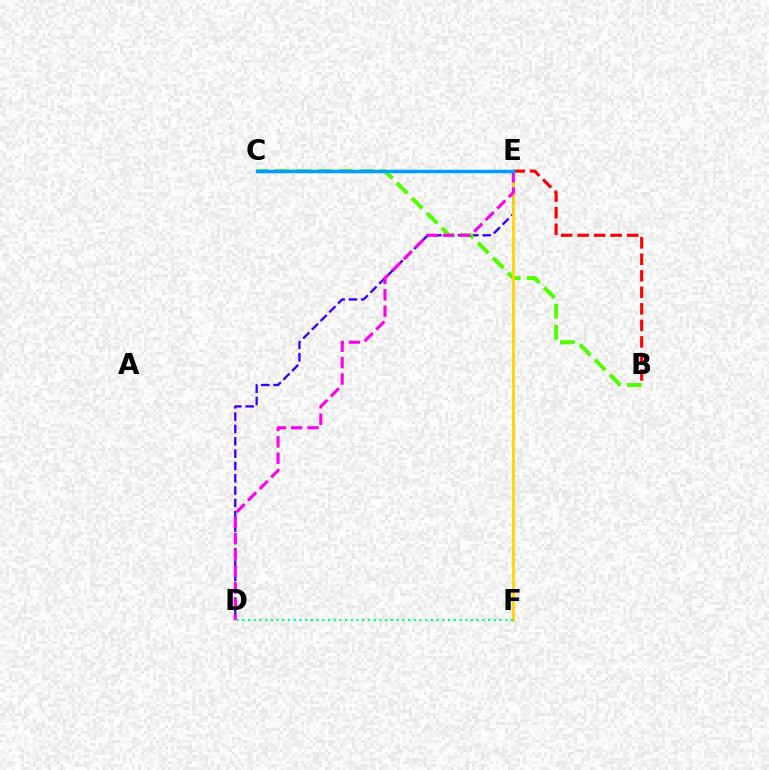{('D', 'E'): [{'color': '#3700ff', 'line_style': 'dashed', 'thickness': 1.68}, {'color': '#ff00ed', 'line_style': 'dashed', 'thickness': 2.22}], ('B', 'C'): [{'color': '#4fff00', 'line_style': 'dashed', 'thickness': 2.88}], ('E', 'F'): [{'color': '#ffd500', 'line_style': 'solid', 'thickness': 2.01}], ('B', 'E'): [{'color': '#ff0000', 'line_style': 'dashed', 'thickness': 2.24}], ('C', 'E'): [{'color': '#009eff', 'line_style': 'solid', 'thickness': 2.52}], ('D', 'F'): [{'color': '#00ff86', 'line_style': 'dotted', 'thickness': 1.55}]}